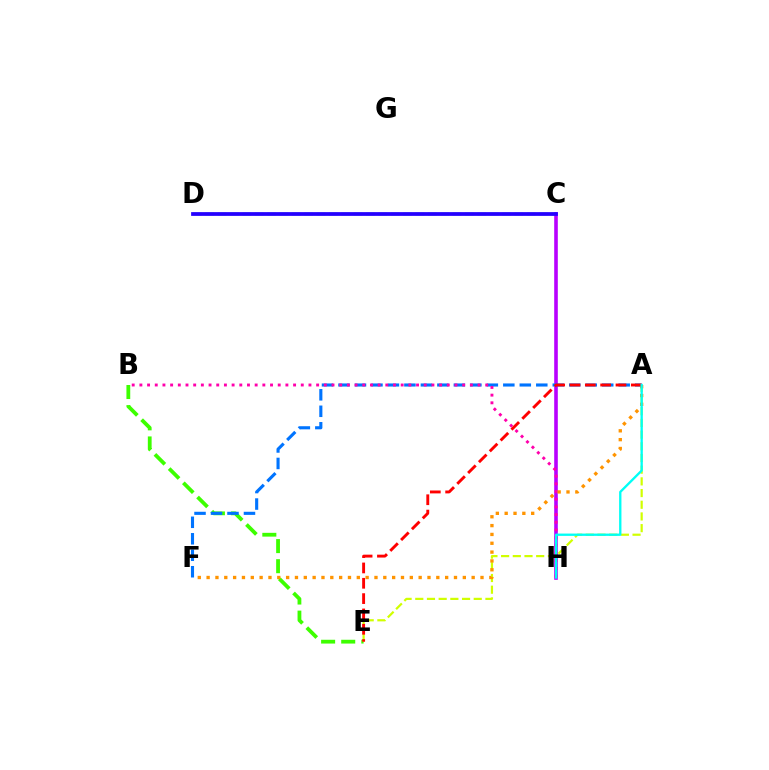{('B', 'E'): [{'color': '#3dff00', 'line_style': 'dashed', 'thickness': 2.73}], ('C', 'H'): [{'color': '#b900ff', 'line_style': 'solid', 'thickness': 2.59}], ('A', 'F'): [{'color': '#0074ff', 'line_style': 'dashed', 'thickness': 2.24}, {'color': '#ff9400', 'line_style': 'dotted', 'thickness': 2.4}], ('C', 'D'): [{'color': '#00ff5c', 'line_style': 'dashed', 'thickness': 1.68}, {'color': '#2500ff', 'line_style': 'solid', 'thickness': 2.7}], ('A', 'E'): [{'color': '#d1ff00', 'line_style': 'dashed', 'thickness': 1.59}, {'color': '#ff0000', 'line_style': 'dashed', 'thickness': 2.08}], ('B', 'H'): [{'color': '#ff00ac', 'line_style': 'dotted', 'thickness': 2.09}], ('A', 'H'): [{'color': '#00fff6', 'line_style': 'solid', 'thickness': 1.67}]}